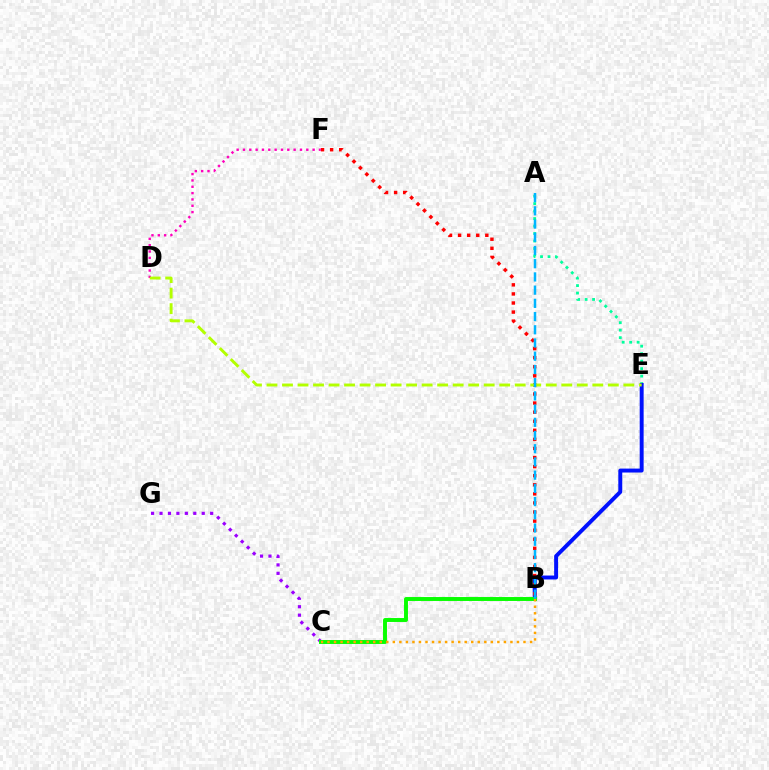{('A', 'E'): [{'color': '#00ff9d', 'line_style': 'dotted', 'thickness': 2.03}], ('B', 'E'): [{'color': '#0010ff', 'line_style': 'solid', 'thickness': 2.83}], ('C', 'G'): [{'color': '#9b00ff', 'line_style': 'dotted', 'thickness': 2.29}], ('B', 'C'): [{'color': '#08ff00', 'line_style': 'solid', 'thickness': 2.83}, {'color': '#ffa500', 'line_style': 'dotted', 'thickness': 1.78}], ('B', 'F'): [{'color': '#ff0000', 'line_style': 'dotted', 'thickness': 2.47}], ('D', 'F'): [{'color': '#ff00bd', 'line_style': 'dotted', 'thickness': 1.72}], ('D', 'E'): [{'color': '#b3ff00', 'line_style': 'dashed', 'thickness': 2.11}], ('A', 'B'): [{'color': '#00b5ff', 'line_style': 'dashed', 'thickness': 1.8}]}